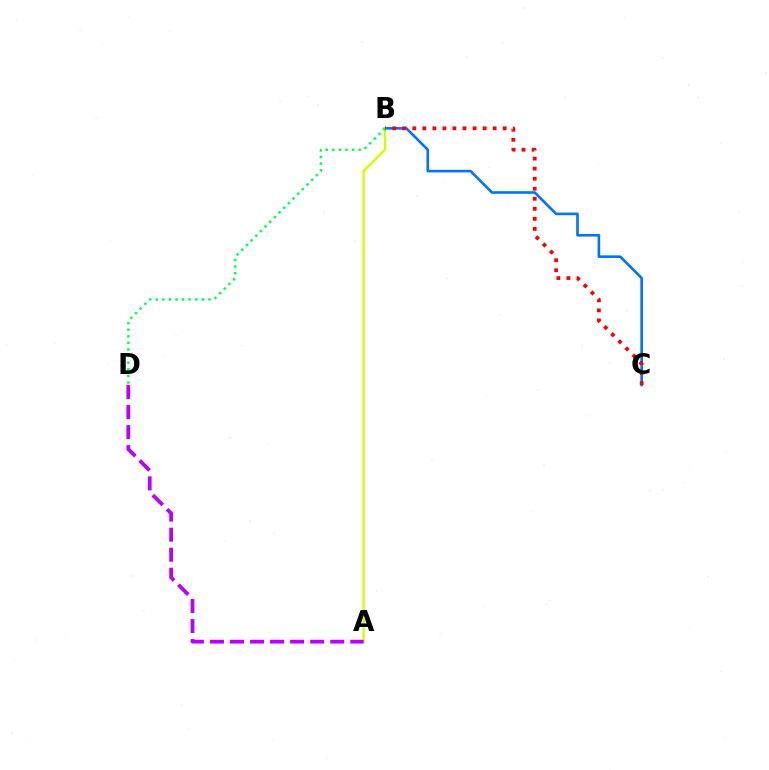{('B', 'C'): [{'color': '#0074ff', 'line_style': 'solid', 'thickness': 1.89}, {'color': '#ff0000', 'line_style': 'dotted', 'thickness': 2.73}], ('A', 'B'): [{'color': '#d1ff00', 'line_style': 'solid', 'thickness': 1.76}], ('B', 'D'): [{'color': '#00ff5c', 'line_style': 'dotted', 'thickness': 1.79}], ('A', 'D'): [{'color': '#b900ff', 'line_style': 'dashed', 'thickness': 2.72}]}